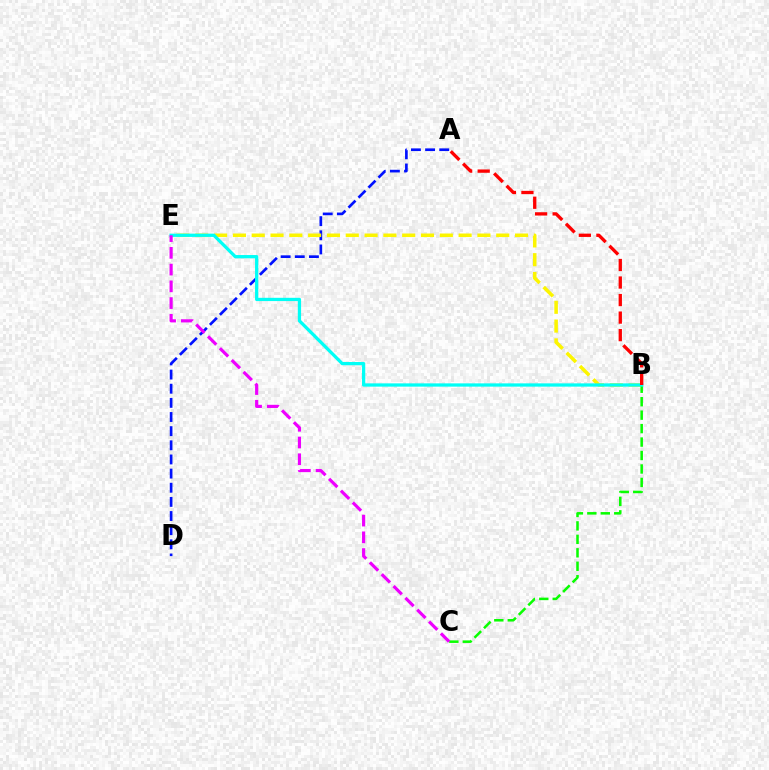{('A', 'D'): [{'color': '#0010ff', 'line_style': 'dashed', 'thickness': 1.92}], ('B', 'E'): [{'color': '#fcf500', 'line_style': 'dashed', 'thickness': 2.56}, {'color': '#00fff6', 'line_style': 'solid', 'thickness': 2.35}], ('B', 'C'): [{'color': '#08ff00', 'line_style': 'dashed', 'thickness': 1.83}], ('C', 'E'): [{'color': '#ee00ff', 'line_style': 'dashed', 'thickness': 2.27}], ('A', 'B'): [{'color': '#ff0000', 'line_style': 'dashed', 'thickness': 2.38}]}